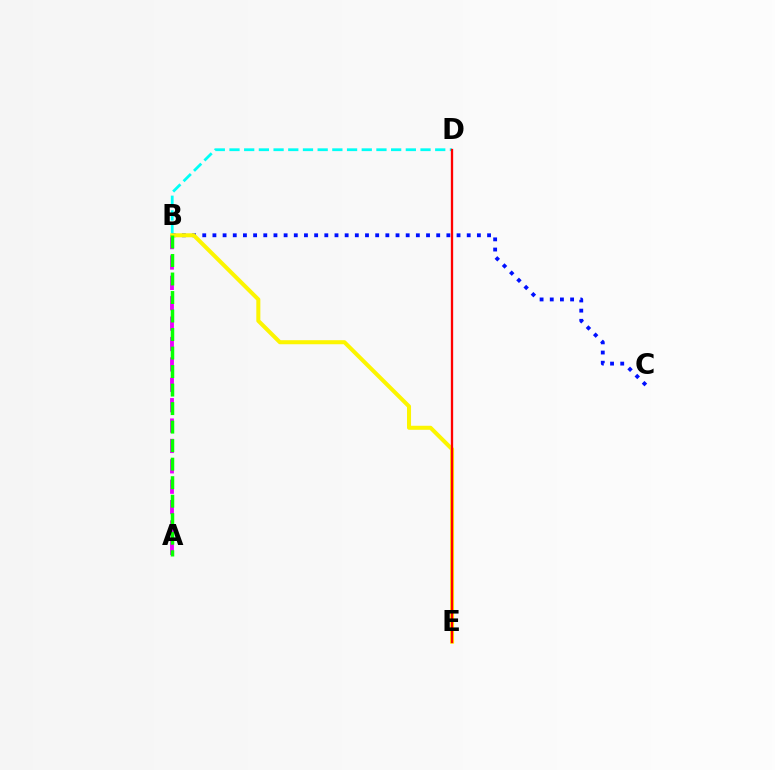{('A', 'B'): [{'color': '#ee00ff', 'line_style': 'dashed', 'thickness': 2.77}, {'color': '#08ff00', 'line_style': 'dashed', 'thickness': 2.52}], ('B', 'D'): [{'color': '#00fff6', 'line_style': 'dashed', 'thickness': 2.0}], ('B', 'C'): [{'color': '#0010ff', 'line_style': 'dotted', 'thickness': 2.76}], ('B', 'E'): [{'color': '#fcf500', 'line_style': 'solid', 'thickness': 2.9}], ('D', 'E'): [{'color': '#ff0000', 'line_style': 'solid', 'thickness': 1.66}]}